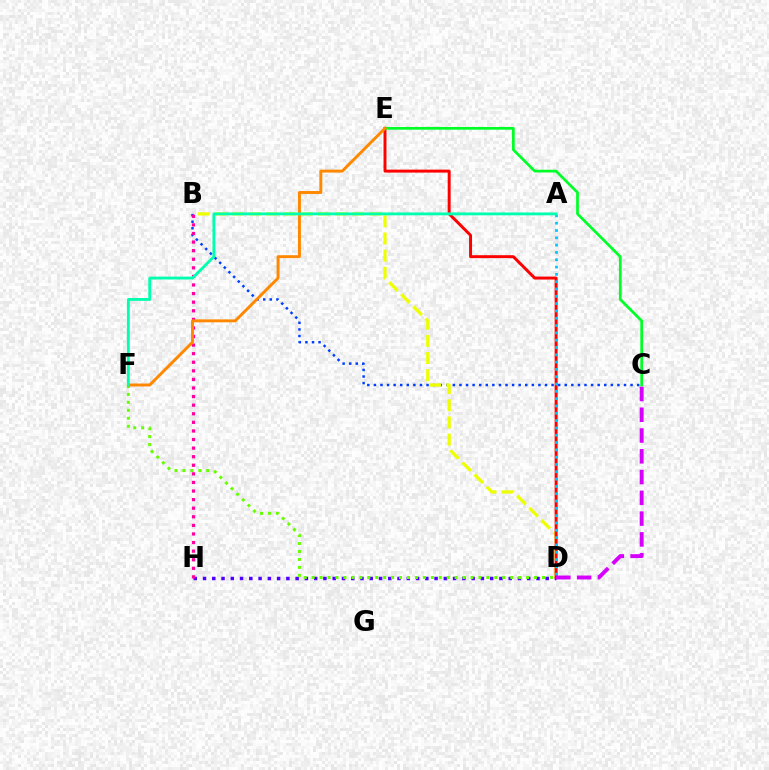{('D', 'H'): [{'color': '#4f00ff', 'line_style': 'dotted', 'thickness': 2.52}], ('B', 'C'): [{'color': '#003fff', 'line_style': 'dotted', 'thickness': 1.79}], ('B', 'H'): [{'color': '#ff00a0', 'line_style': 'dotted', 'thickness': 2.33}], ('B', 'D'): [{'color': '#eeff00', 'line_style': 'dashed', 'thickness': 2.33}], ('D', 'E'): [{'color': '#ff0000', 'line_style': 'solid', 'thickness': 2.13}], ('A', 'D'): [{'color': '#00c7ff', 'line_style': 'dotted', 'thickness': 1.99}], ('C', 'E'): [{'color': '#00ff27', 'line_style': 'solid', 'thickness': 1.96}], ('C', 'D'): [{'color': '#d600ff', 'line_style': 'dashed', 'thickness': 2.82}], ('D', 'F'): [{'color': '#66ff00', 'line_style': 'dotted', 'thickness': 2.16}], ('E', 'F'): [{'color': '#ff8800', 'line_style': 'solid', 'thickness': 2.11}], ('A', 'F'): [{'color': '#00ffaf', 'line_style': 'solid', 'thickness': 2.06}]}